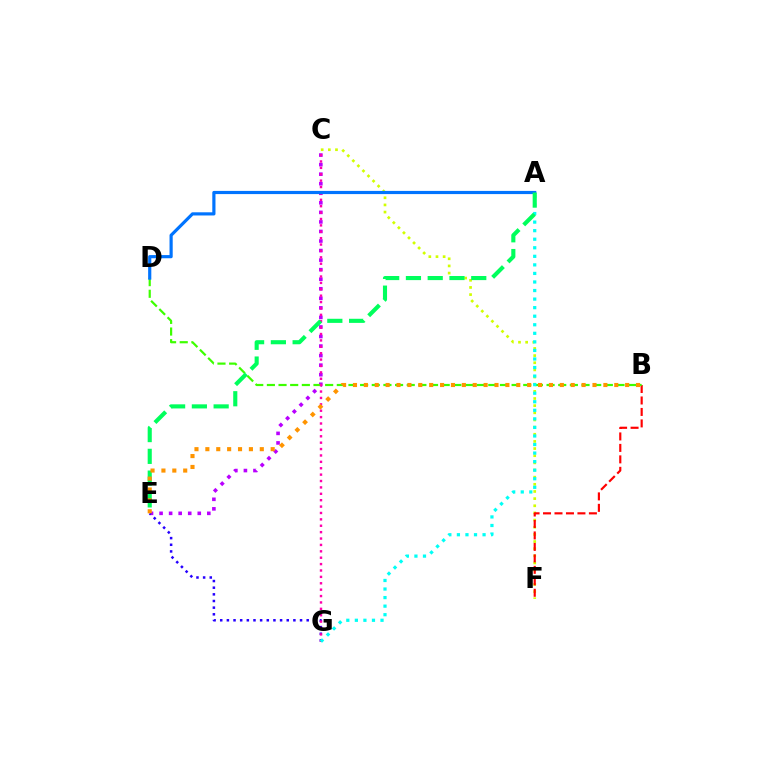{('C', 'E'): [{'color': '#b900ff', 'line_style': 'dotted', 'thickness': 2.59}], ('E', 'G'): [{'color': '#2500ff', 'line_style': 'dotted', 'thickness': 1.81}], ('C', 'F'): [{'color': '#d1ff00', 'line_style': 'dotted', 'thickness': 1.94}], ('B', 'F'): [{'color': '#ff0000', 'line_style': 'dashed', 'thickness': 1.56}], ('B', 'D'): [{'color': '#3dff00', 'line_style': 'dashed', 'thickness': 1.58}], ('C', 'G'): [{'color': '#ff00ac', 'line_style': 'dotted', 'thickness': 1.74}], ('A', 'D'): [{'color': '#0074ff', 'line_style': 'solid', 'thickness': 2.29}], ('A', 'G'): [{'color': '#00fff6', 'line_style': 'dotted', 'thickness': 2.32}], ('A', 'E'): [{'color': '#00ff5c', 'line_style': 'dashed', 'thickness': 2.96}], ('B', 'E'): [{'color': '#ff9400', 'line_style': 'dotted', 'thickness': 2.96}]}